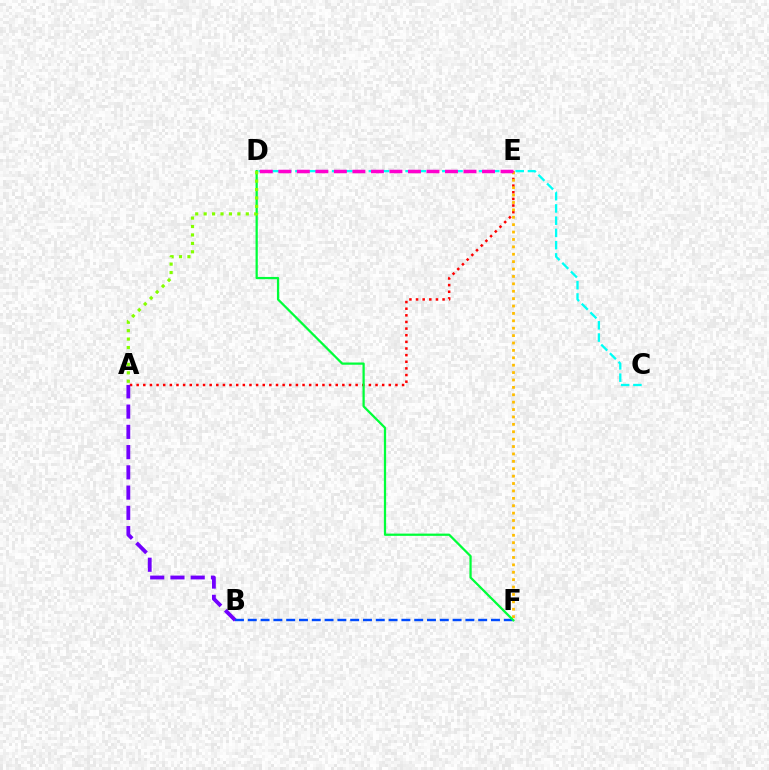{('A', 'E'): [{'color': '#ff0000', 'line_style': 'dotted', 'thickness': 1.8}], ('A', 'B'): [{'color': '#7200ff', 'line_style': 'dashed', 'thickness': 2.75}], ('C', 'D'): [{'color': '#00fff6', 'line_style': 'dashed', 'thickness': 1.66}], ('E', 'F'): [{'color': '#ffbd00', 'line_style': 'dotted', 'thickness': 2.01}], ('B', 'F'): [{'color': '#004bff', 'line_style': 'dashed', 'thickness': 1.74}], ('D', 'F'): [{'color': '#00ff39', 'line_style': 'solid', 'thickness': 1.62}], ('D', 'E'): [{'color': '#ff00cf', 'line_style': 'dashed', 'thickness': 2.52}], ('A', 'D'): [{'color': '#84ff00', 'line_style': 'dotted', 'thickness': 2.29}]}